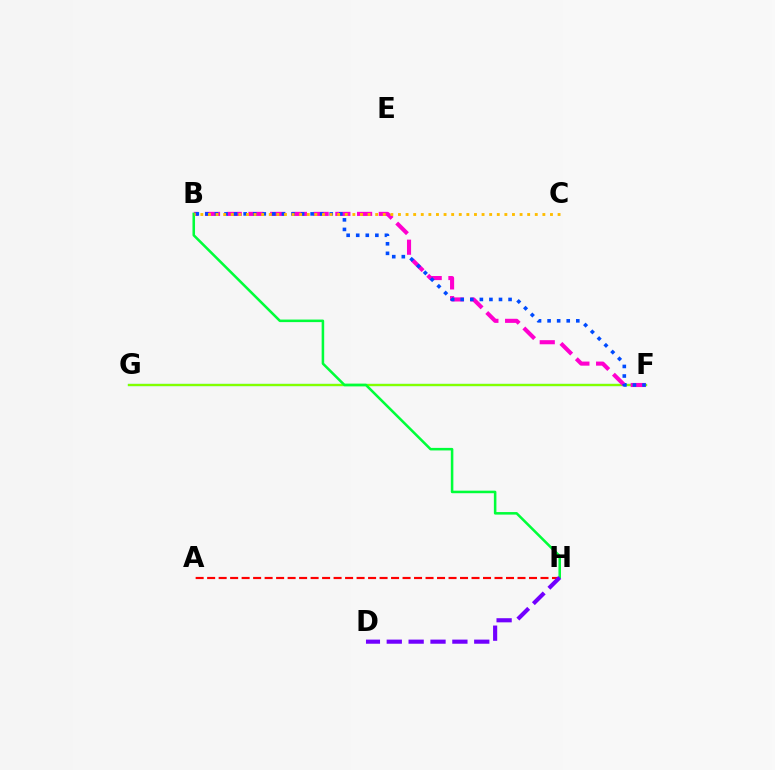{('F', 'G'): [{'color': '#00fff6', 'line_style': 'solid', 'thickness': 1.57}, {'color': '#84ff00', 'line_style': 'solid', 'thickness': 1.65}], ('A', 'H'): [{'color': '#ff0000', 'line_style': 'dashed', 'thickness': 1.56}], ('B', 'F'): [{'color': '#ff00cf', 'line_style': 'dashed', 'thickness': 2.95}, {'color': '#004bff', 'line_style': 'dotted', 'thickness': 2.6}], ('B', 'H'): [{'color': '#00ff39', 'line_style': 'solid', 'thickness': 1.83}], ('D', 'H'): [{'color': '#7200ff', 'line_style': 'dashed', 'thickness': 2.97}], ('B', 'C'): [{'color': '#ffbd00', 'line_style': 'dotted', 'thickness': 2.06}]}